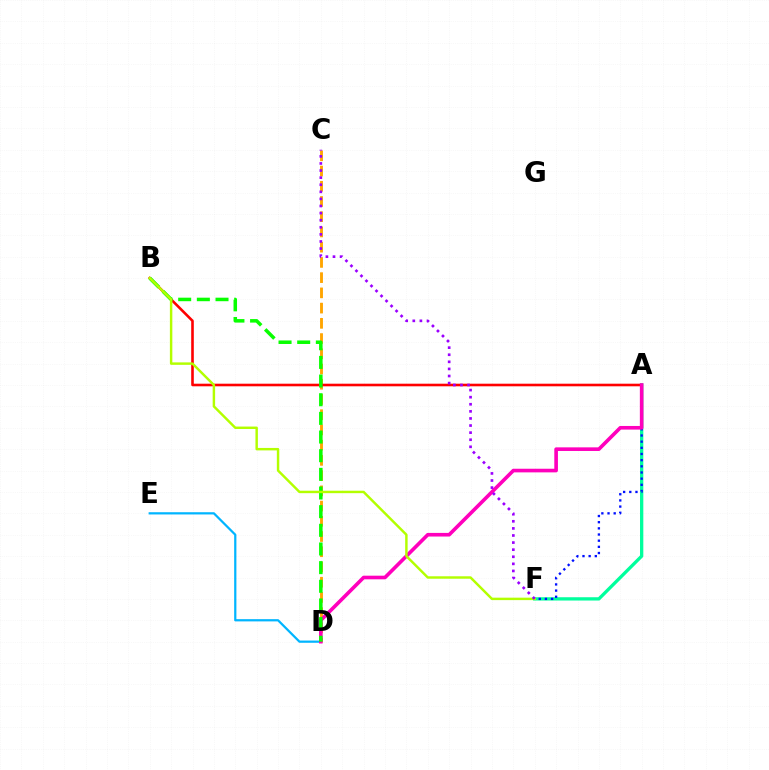{('C', 'D'): [{'color': '#ffa500', 'line_style': 'dashed', 'thickness': 2.07}], ('D', 'E'): [{'color': '#00b5ff', 'line_style': 'solid', 'thickness': 1.61}], ('A', 'B'): [{'color': '#ff0000', 'line_style': 'solid', 'thickness': 1.87}], ('A', 'F'): [{'color': '#00ff9d', 'line_style': 'solid', 'thickness': 2.38}, {'color': '#0010ff', 'line_style': 'dotted', 'thickness': 1.68}], ('A', 'D'): [{'color': '#ff00bd', 'line_style': 'solid', 'thickness': 2.61}], ('B', 'D'): [{'color': '#08ff00', 'line_style': 'dashed', 'thickness': 2.53}], ('B', 'F'): [{'color': '#b3ff00', 'line_style': 'solid', 'thickness': 1.76}], ('C', 'F'): [{'color': '#9b00ff', 'line_style': 'dotted', 'thickness': 1.93}]}